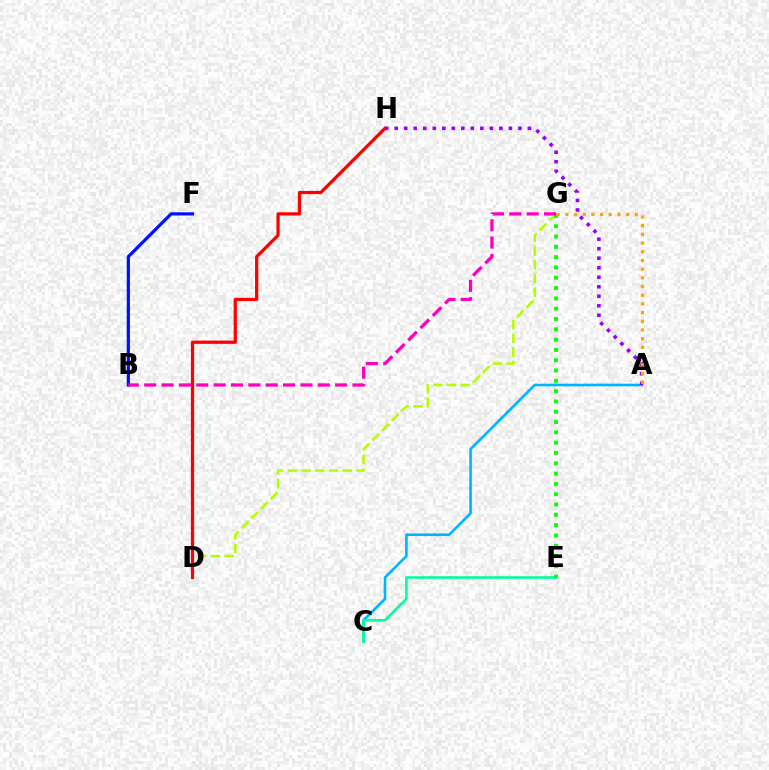{('A', 'C'): [{'color': '#00b5ff', 'line_style': 'solid', 'thickness': 1.89}], ('D', 'G'): [{'color': '#b3ff00', 'line_style': 'dashed', 'thickness': 1.87}], ('D', 'H'): [{'color': '#ff0000', 'line_style': 'solid', 'thickness': 2.33}], ('B', 'F'): [{'color': '#0010ff', 'line_style': 'solid', 'thickness': 2.31}], ('C', 'E'): [{'color': '#00ff9d', 'line_style': 'solid', 'thickness': 1.88}], ('A', 'H'): [{'color': '#9b00ff', 'line_style': 'dotted', 'thickness': 2.59}], ('E', 'G'): [{'color': '#08ff00', 'line_style': 'dotted', 'thickness': 2.8}], ('A', 'G'): [{'color': '#ffa500', 'line_style': 'dotted', 'thickness': 2.36}], ('B', 'G'): [{'color': '#ff00bd', 'line_style': 'dashed', 'thickness': 2.36}]}